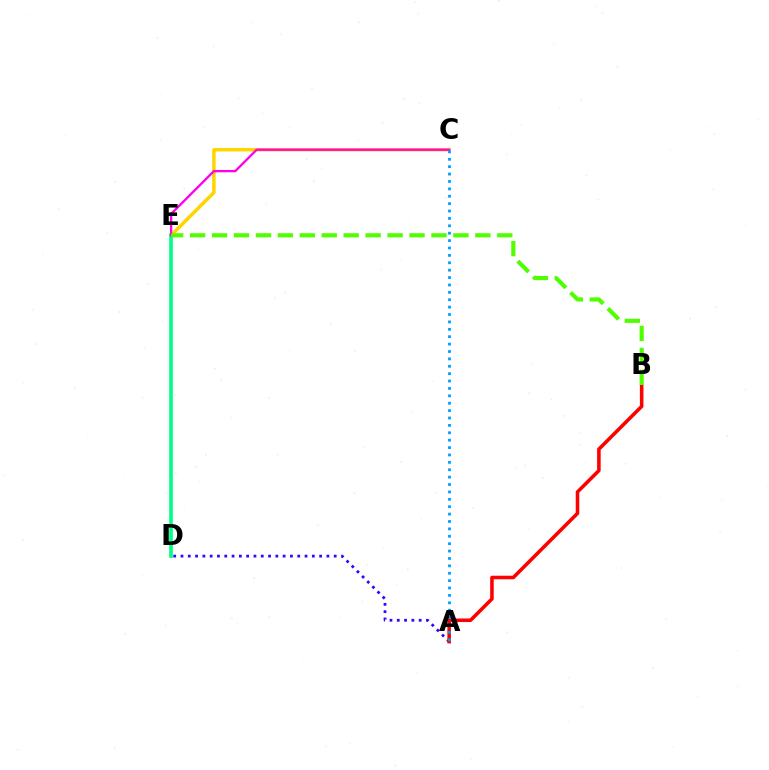{('A', 'D'): [{'color': '#3700ff', 'line_style': 'dotted', 'thickness': 1.98}], ('A', 'B'): [{'color': '#ff0000', 'line_style': 'solid', 'thickness': 2.56}], ('C', 'E'): [{'color': '#ffd500', 'line_style': 'solid', 'thickness': 2.51}, {'color': '#ff00ed', 'line_style': 'solid', 'thickness': 1.67}], ('D', 'E'): [{'color': '#00ff86', 'line_style': 'solid', 'thickness': 2.64}], ('A', 'C'): [{'color': '#009eff', 'line_style': 'dotted', 'thickness': 2.01}], ('B', 'E'): [{'color': '#4fff00', 'line_style': 'dashed', 'thickness': 2.98}]}